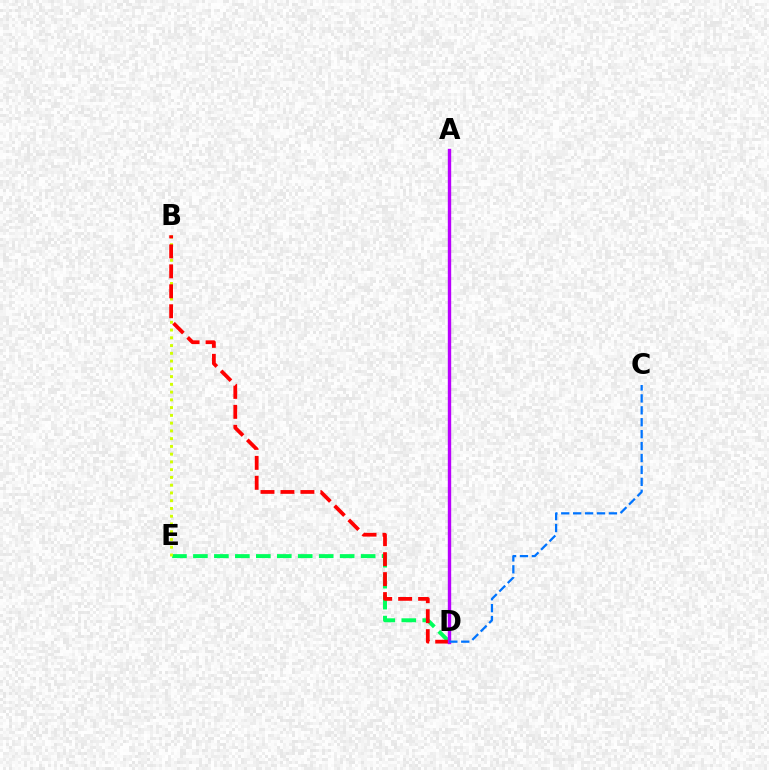{('D', 'E'): [{'color': '#00ff5c', 'line_style': 'dashed', 'thickness': 2.85}], ('B', 'E'): [{'color': '#d1ff00', 'line_style': 'dotted', 'thickness': 2.11}], ('B', 'D'): [{'color': '#ff0000', 'line_style': 'dashed', 'thickness': 2.71}], ('A', 'D'): [{'color': '#b900ff', 'line_style': 'solid', 'thickness': 2.43}], ('C', 'D'): [{'color': '#0074ff', 'line_style': 'dashed', 'thickness': 1.62}]}